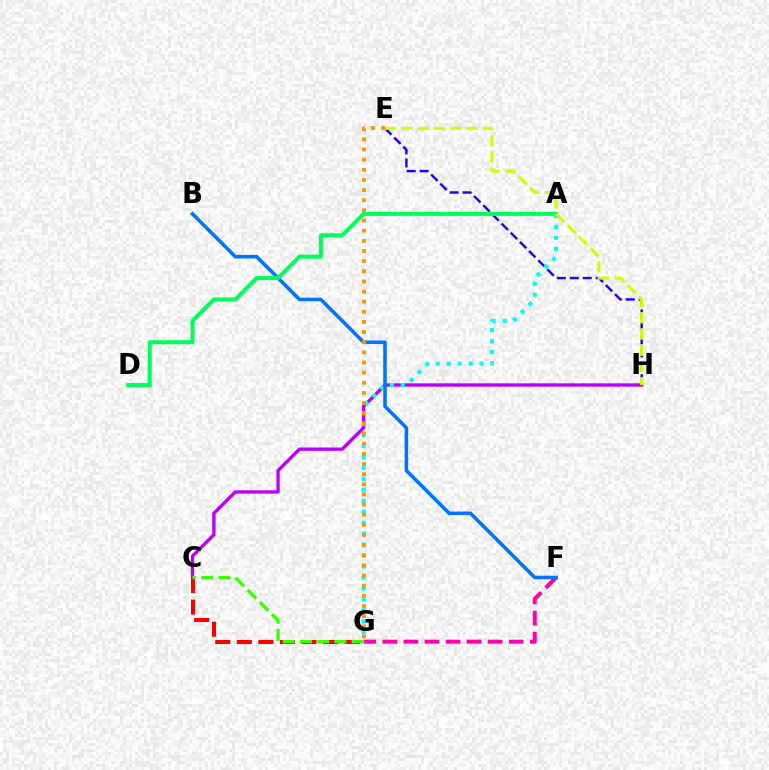{('E', 'H'): [{'color': '#2500ff', 'line_style': 'dashed', 'thickness': 1.76}, {'color': '#d1ff00', 'line_style': 'dashed', 'thickness': 2.21}], ('F', 'G'): [{'color': '#ff00ac', 'line_style': 'dashed', 'thickness': 2.86}], ('C', 'H'): [{'color': '#b900ff', 'line_style': 'solid', 'thickness': 2.4}], ('C', 'G'): [{'color': '#ff0000', 'line_style': 'dashed', 'thickness': 2.93}, {'color': '#3dff00', 'line_style': 'dashed', 'thickness': 2.34}], ('A', 'G'): [{'color': '#00fff6', 'line_style': 'dotted', 'thickness': 2.98}], ('B', 'F'): [{'color': '#0074ff', 'line_style': 'solid', 'thickness': 2.54}], ('E', 'G'): [{'color': '#ff9400', 'line_style': 'dotted', 'thickness': 2.76}], ('A', 'D'): [{'color': '#00ff5c', 'line_style': 'solid', 'thickness': 2.9}]}